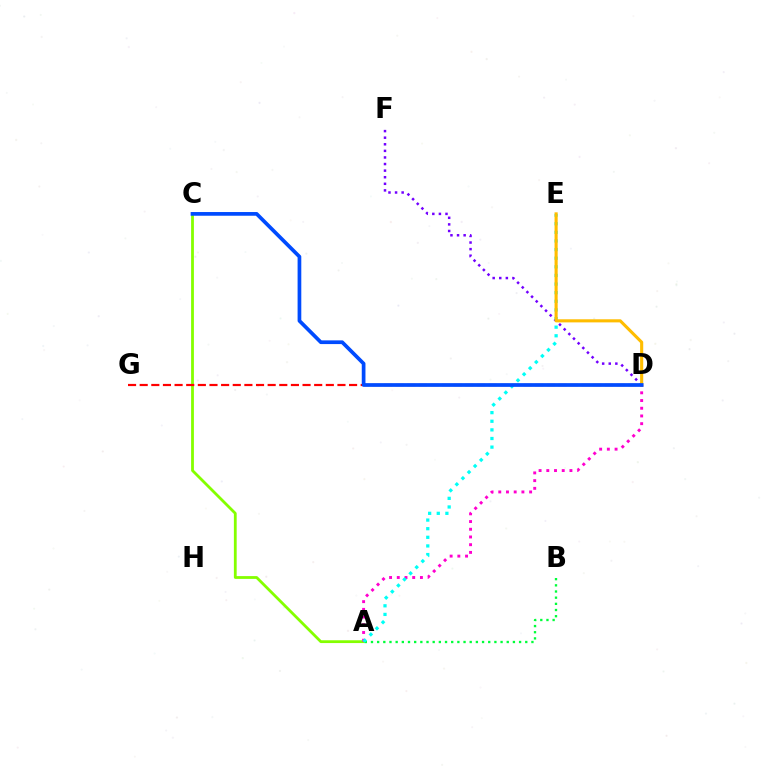{('A', 'C'): [{'color': '#84ff00', 'line_style': 'solid', 'thickness': 2.01}], ('D', 'F'): [{'color': '#7200ff', 'line_style': 'dotted', 'thickness': 1.79}], ('D', 'G'): [{'color': '#ff0000', 'line_style': 'dashed', 'thickness': 1.58}], ('A', 'D'): [{'color': '#ff00cf', 'line_style': 'dotted', 'thickness': 2.1}], ('A', 'B'): [{'color': '#00ff39', 'line_style': 'dotted', 'thickness': 1.68}], ('A', 'E'): [{'color': '#00fff6', 'line_style': 'dotted', 'thickness': 2.34}], ('D', 'E'): [{'color': '#ffbd00', 'line_style': 'solid', 'thickness': 2.23}], ('C', 'D'): [{'color': '#004bff', 'line_style': 'solid', 'thickness': 2.67}]}